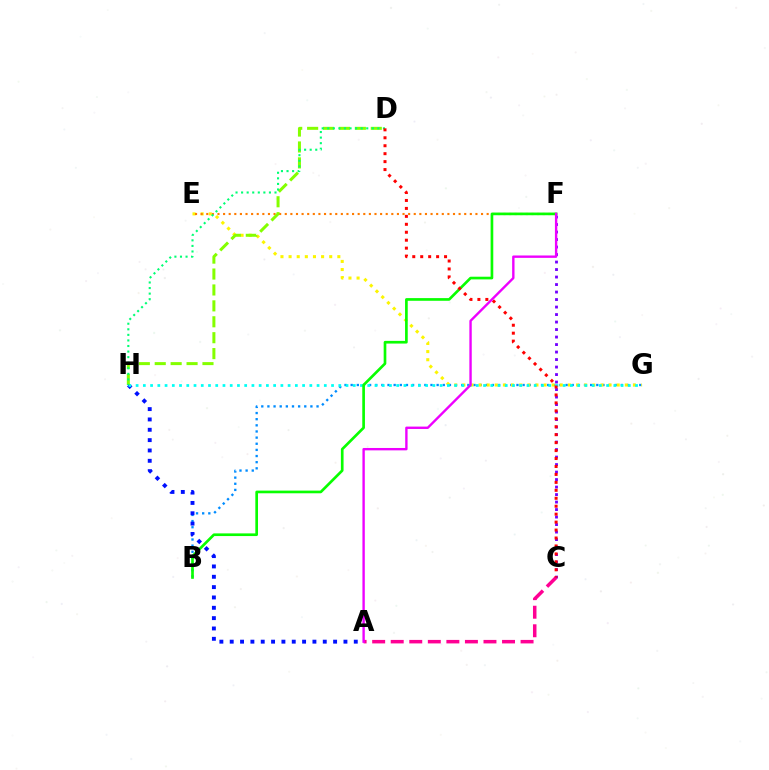{('C', 'F'): [{'color': '#7200ff', 'line_style': 'dotted', 'thickness': 2.04}], ('B', 'G'): [{'color': '#008cff', 'line_style': 'dotted', 'thickness': 1.67}], ('A', 'C'): [{'color': '#ff0094', 'line_style': 'dashed', 'thickness': 2.52}], ('E', 'G'): [{'color': '#fcf500', 'line_style': 'dotted', 'thickness': 2.21}], ('E', 'F'): [{'color': '#ff7c00', 'line_style': 'dotted', 'thickness': 1.52}], ('A', 'H'): [{'color': '#0010ff', 'line_style': 'dotted', 'thickness': 2.81}], ('G', 'H'): [{'color': '#00fff6', 'line_style': 'dotted', 'thickness': 1.97}], ('D', 'H'): [{'color': '#84ff00', 'line_style': 'dashed', 'thickness': 2.16}, {'color': '#00ff74', 'line_style': 'dotted', 'thickness': 1.51}], ('B', 'F'): [{'color': '#08ff00', 'line_style': 'solid', 'thickness': 1.92}], ('C', 'D'): [{'color': '#ff0000', 'line_style': 'dotted', 'thickness': 2.16}], ('A', 'F'): [{'color': '#ee00ff', 'line_style': 'solid', 'thickness': 1.72}]}